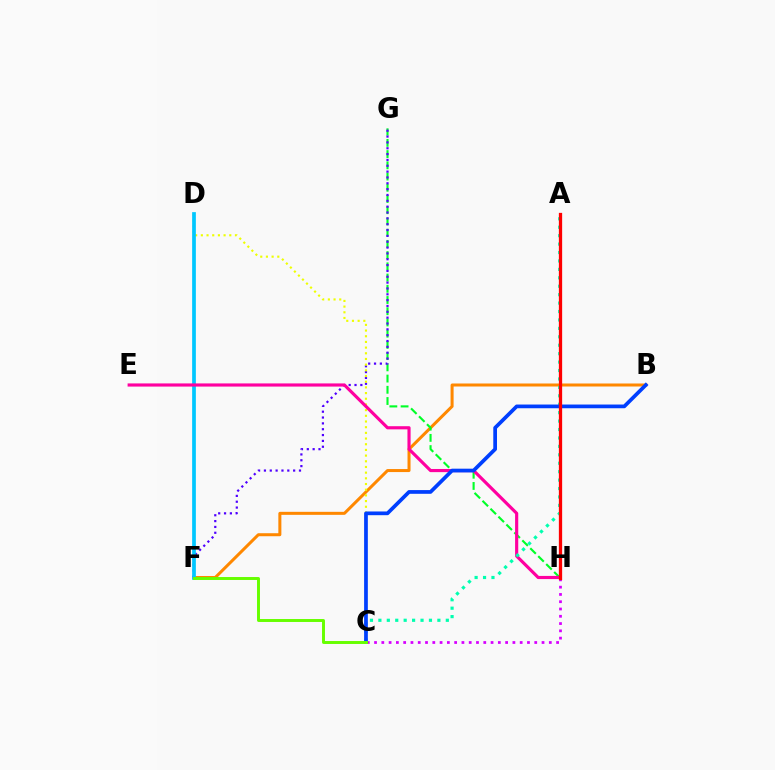{('B', 'F'): [{'color': '#ff8800', 'line_style': 'solid', 'thickness': 2.17}], ('G', 'H'): [{'color': '#00ff27', 'line_style': 'dashed', 'thickness': 1.52}], ('F', 'G'): [{'color': '#4f00ff', 'line_style': 'dotted', 'thickness': 1.59}], ('C', 'D'): [{'color': '#eeff00', 'line_style': 'dotted', 'thickness': 1.54}], ('D', 'F'): [{'color': '#00c7ff', 'line_style': 'solid', 'thickness': 2.68}], ('C', 'H'): [{'color': '#d600ff', 'line_style': 'dotted', 'thickness': 1.98}], ('E', 'H'): [{'color': '#ff00a0', 'line_style': 'solid', 'thickness': 2.27}], ('A', 'C'): [{'color': '#00ffaf', 'line_style': 'dotted', 'thickness': 2.29}], ('B', 'C'): [{'color': '#003fff', 'line_style': 'solid', 'thickness': 2.68}], ('C', 'F'): [{'color': '#66ff00', 'line_style': 'solid', 'thickness': 2.12}], ('A', 'H'): [{'color': '#ff0000', 'line_style': 'solid', 'thickness': 2.36}]}